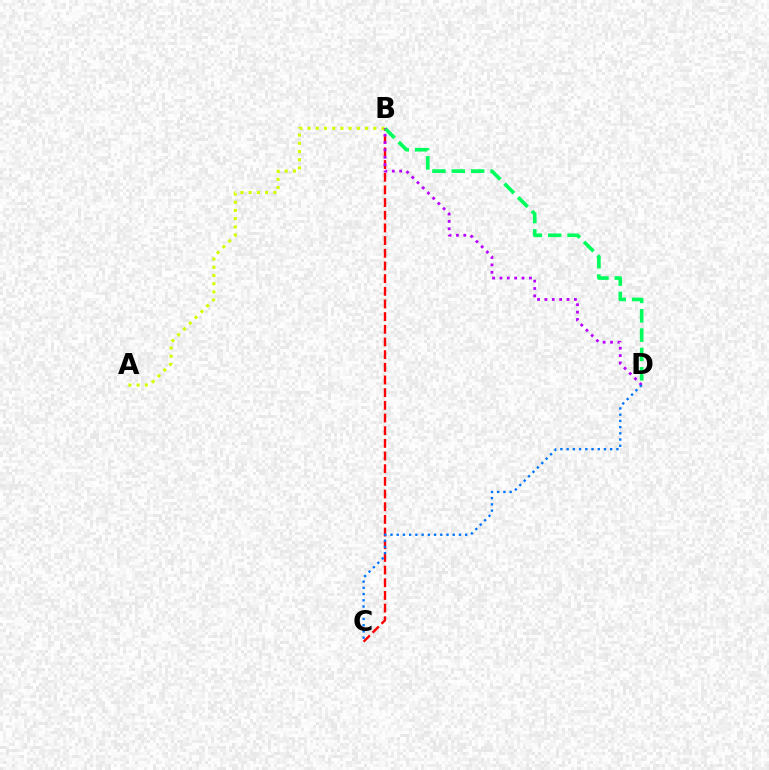{('B', 'C'): [{'color': '#ff0000', 'line_style': 'dashed', 'thickness': 1.72}], ('B', 'D'): [{'color': '#00ff5c', 'line_style': 'dashed', 'thickness': 2.63}, {'color': '#b900ff', 'line_style': 'dotted', 'thickness': 2.0}], ('A', 'B'): [{'color': '#d1ff00', 'line_style': 'dotted', 'thickness': 2.23}], ('C', 'D'): [{'color': '#0074ff', 'line_style': 'dotted', 'thickness': 1.69}]}